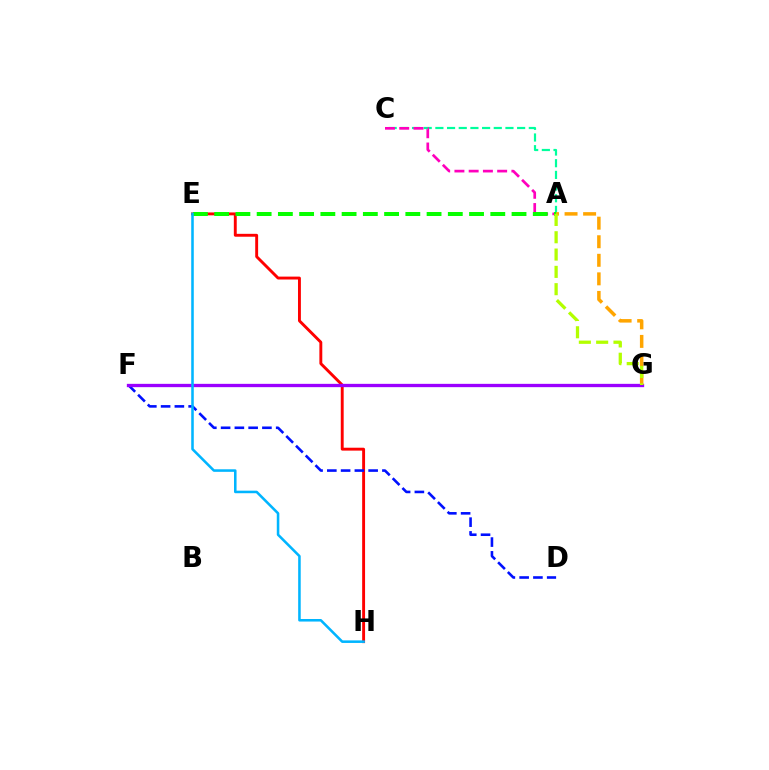{('E', 'H'): [{'color': '#ff0000', 'line_style': 'solid', 'thickness': 2.09}, {'color': '#00b5ff', 'line_style': 'solid', 'thickness': 1.84}], ('D', 'F'): [{'color': '#0010ff', 'line_style': 'dashed', 'thickness': 1.87}], ('F', 'G'): [{'color': '#9b00ff', 'line_style': 'solid', 'thickness': 2.38}], ('A', 'C'): [{'color': '#00ff9d', 'line_style': 'dashed', 'thickness': 1.59}, {'color': '#ff00bd', 'line_style': 'dashed', 'thickness': 1.93}], ('A', 'E'): [{'color': '#08ff00', 'line_style': 'dashed', 'thickness': 2.89}], ('A', 'G'): [{'color': '#ffa500', 'line_style': 'dashed', 'thickness': 2.52}, {'color': '#b3ff00', 'line_style': 'dashed', 'thickness': 2.35}]}